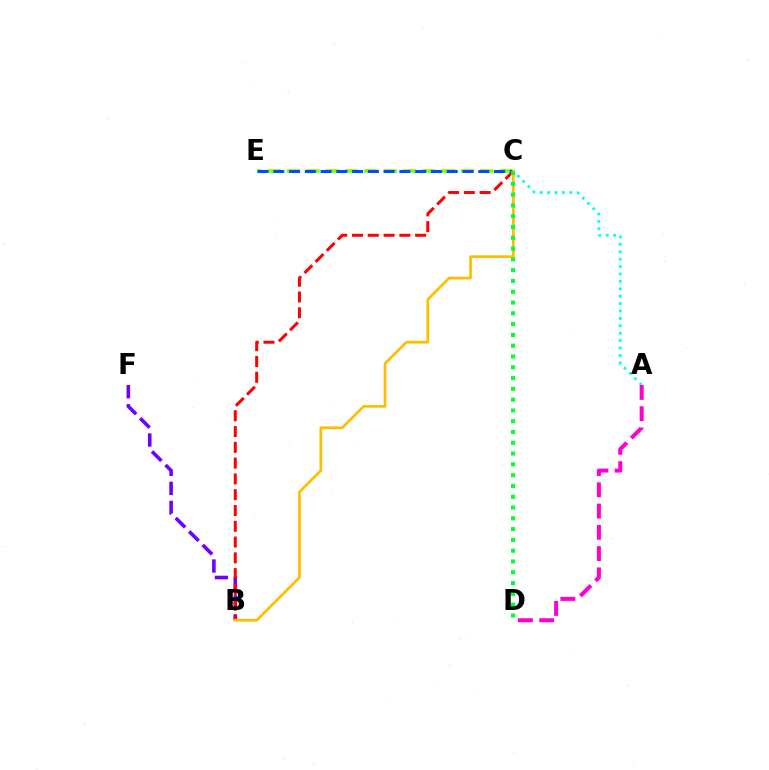{('B', 'F'): [{'color': '#7200ff', 'line_style': 'dashed', 'thickness': 2.59}], ('C', 'E'): [{'color': '#84ff00', 'line_style': 'dashed', 'thickness': 2.63}, {'color': '#004bff', 'line_style': 'dashed', 'thickness': 2.14}], ('B', 'C'): [{'color': '#ff0000', 'line_style': 'dashed', 'thickness': 2.14}, {'color': '#ffbd00', 'line_style': 'solid', 'thickness': 1.94}], ('A', 'C'): [{'color': '#00fff6', 'line_style': 'dotted', 'thickness': 2.01}], ('A', 'D'): [{'color': '#ff00cf', 'line_style': 'dashed', 'thickness': 2.89}], ('C', 'D'): [{'color': '#00ff39', 'line_style': 'dotted', 'thickness': 2.93}]}